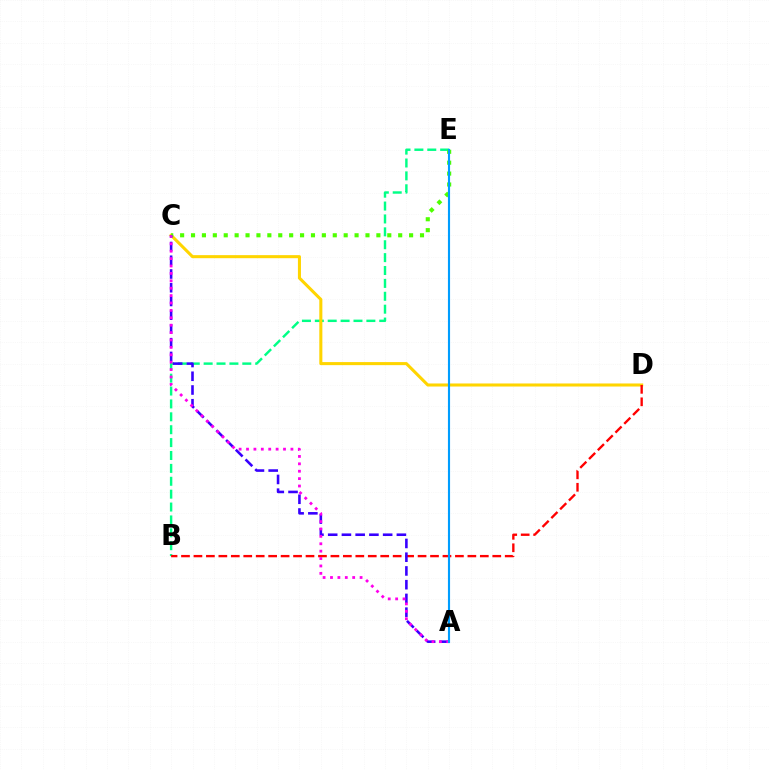{('B', 'E'): [{'color': '#00ff86', 'line_style': 'dashed', 'thickness': 1.75}], ('C', 'D'): [{'color': '#ffd500', 'line_style': 'solid', 'thickness': 2.2}], ('B', 'D'): [{'color': '#ff0000', 'line_style': 'dashed', 'thickness': 1.69}], ('C', 'E'): [{'color': '#4fff00', 'line_style': 'dotted', 'thickness': 2.96}], ('A', 'C'): [{'color': '#3700ff', 'line_style': 'dashed', 'thickness': 1.87}, {'color': '#ff00ed', 'line_style': 'dotted', 'thickness': 2.01}], ('A', 'E'): [{'color': '#009eff', 'line_style': 'solid', 'thickness': 1.53}]}